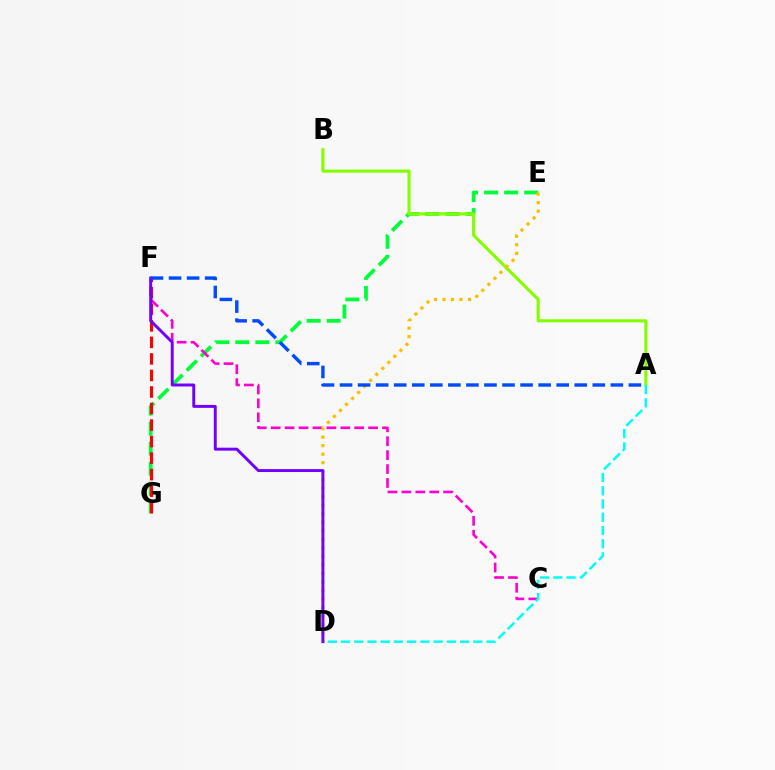{('E', 'G'): [{'color': '#00ff39', 'line_style': 'dashed', 'thickness': 2.72}], ('F', 'G'): [{'color': '#ff0000', 'line_style': 'dashed', 'thickness': 2.25}], ('C', 'F'): [{'color': '#ff00cf', 'line_style': 'dashed', 'thickness': 1.89}], ('A', 'B'): [{'color': '#84ff00', 'line_style': 'solid', 'thickness': 2.25}], ('A', 'D'): [{'color': '#00fff6', 'line_style': 'dashed', 'thickness': 1.8}], ('D', 'E'): [{'color': '#ffbd00', 'line_style': 'dotted', 'thickness': 2.31}], ('D', 'F'): [{'color': '#7200ff', 'line_style': 'solid', 'thickness': 2.12}], ('A', 'F'): [{'color': '#004bff', 'line_style': 'dashed', 'thickness': 2.45}]}